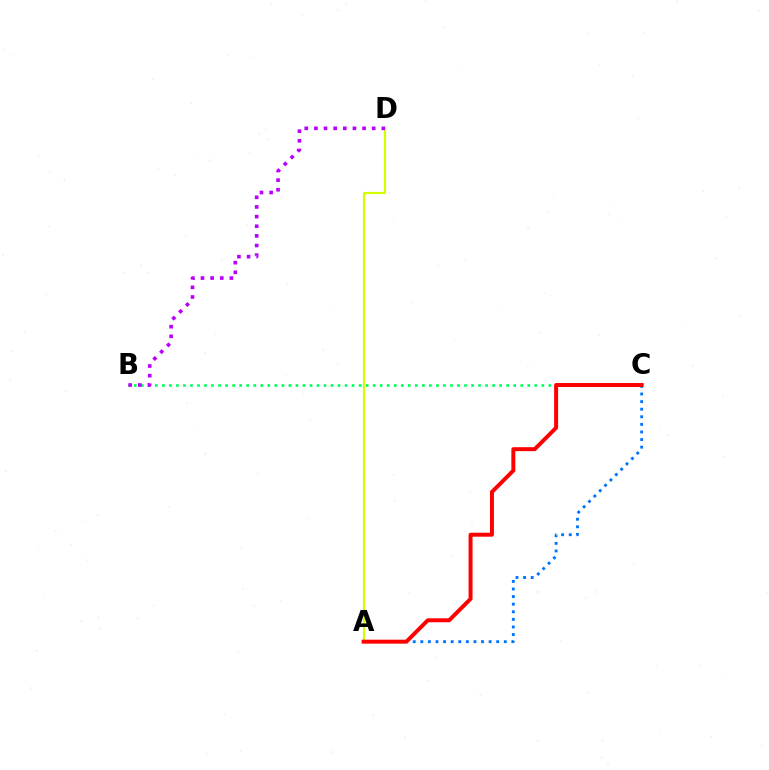{('A', 'C'): [{'color': '#0074ff', 'line_style': 'dotted', 'thickness': 2.06}, {'color': '#ff0000', 'line_style': 'solid', 'thickness': 2.85}], ('B', 'C'): [{'color': '#00ff5c', 'line_style': 'dotted', 'thickness': 1.91}], ('A', 'D'): [{'color': '#d1ff00', 'line_style': 'solid', 'thickness': 1.56}], ('B', 'D'): [{'color': '#b900ff', 'line_style': 'dotted', 'thickness': 2.62}]}